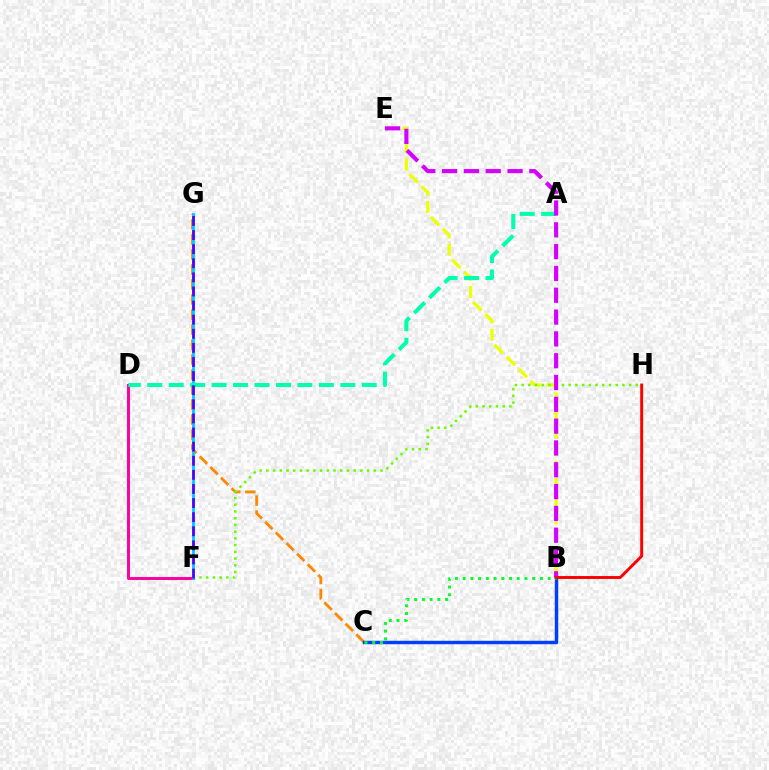{('C', 'G'): [{'color': '#ff8800', 'line_style': 'dashed', 'thickness': 2.04}], ('B', 'E'): [{'color': '#eeff00', 'line_style': 'dashed', 'thickness': 2.33}, {'color': '#d600ff', 'line_style': 'dashed', 'thickness': 2.96}], ('D', 'F'): [{'color': '#ff00a0', 'line_style': 'solid', 'thickness': 2.14}], ('F', 'H'): [{'color': '#66ff00', 'line_style': 'dotted', 'thickness': 1.83}], ('B', 'C'): [{'color': '#003fff', 'line_style': 'solid', 'thickness': 2.47}, {'color': '#00ff27', 'line_style': 'dotted', 'thickness': 2.1}], ('F', 'G'): [{'color': '#00c7ff', 'line_style': 'solid', 'thickness': 2.03}, {'color': '#4f00ff', 'line_style': 'dashed', 'thickness': 1.92}], ('A', 'D'): [{'color': '#00ffaf', 'line_style': 'dashed', 'thickness': 2.91}], ('B', 'H'): [{'color': '#ff0000', 'line_style': 'solid', 'thickness': 2.1}]}